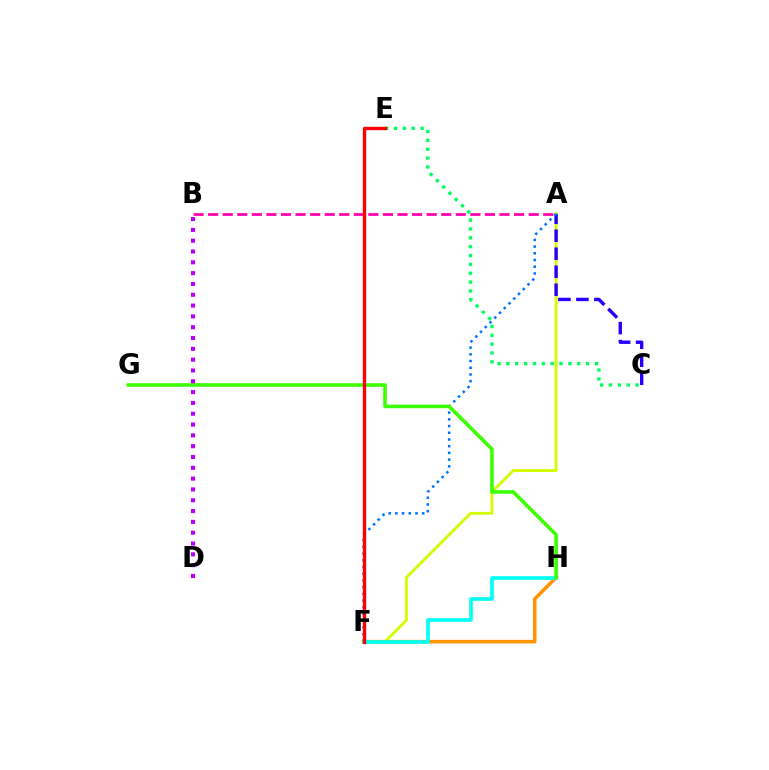{('A', 'F'): [{'color': '#d1ff00', 'line_style': 'solid', 'thickness': 2.06}, {'color': '#0074ff', 'line_style': 'dotted', 'thickness': 1.82}], ('F', 'H'): [{'color': '#ff9400', 'line_style': 'solid', 'thickness': 2.57}, {'color': '#00fff6', 'line_style': 'solid', 'thickness': 2.62}], ('A', 'B'): [{'color': '#ff00ac', 'line_style': 'dashed', 'thickness': 1.98}], ('A', 'C'): [{'color': '#2500ff', 'line_style': 'dashed', 'thickness': 2.45}], ('G', 'H'): [{'color': '#3dff00', 'line_style': 'solid', 'thickness': 2.58}], ('C', 'E'): [{'color': '#00ff5c', 'line_style': 'dotted', 'thickness': 2.41}], ('B', 'D'): [{'color': '#b900ff', 'line_style': 'dotted', 'thickness': 2.94}], ('E', 'F'): [{'color': '#ff0000', 'line_style': 'solid', 'thickness': 2.41}]}